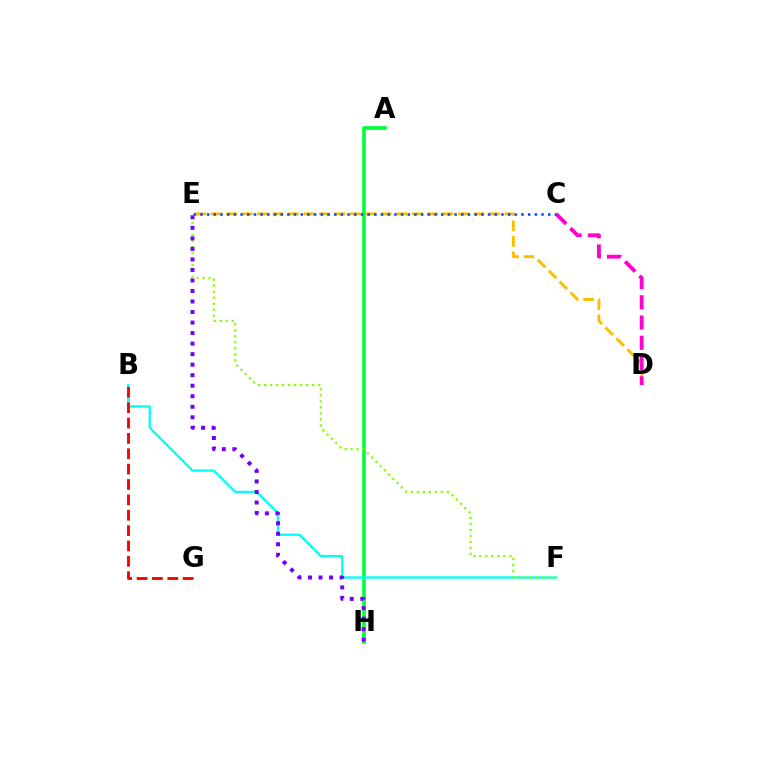{('A', 'H'): [{'color': '#00ff39', 'line_style': 'solid', 'thickness': 2.63}], ('B', 'F'): [{'color': '#00fff6', 'line_style': 'solid', 'thickness': 1.66}], ('D', 'E'): [{'color': '#ffbd00', 'line_style': 'dashed', 'thickness': 2.1}], ('B', 'G'): [{'color': '#ff0000', 'line_style': 'dashed', 'thickness': 2.09}], ('E', 'F'): [{'color': '#84ff00', 'line_style': 'dotted', 'thickness': 1.63}], ('C', 'D'): [{'color': '#ff00cf', 'line_style': 'dashed', 'thickness': 2.75}], ('E', 'H'): [{'color': '#7200ff', 'line_style': 'dotted', 'thickness': 2.86}], ('C', 'E'): [{'color': '#004bff', 'line_style': 'dotted', 'thickness': 1.82}]}